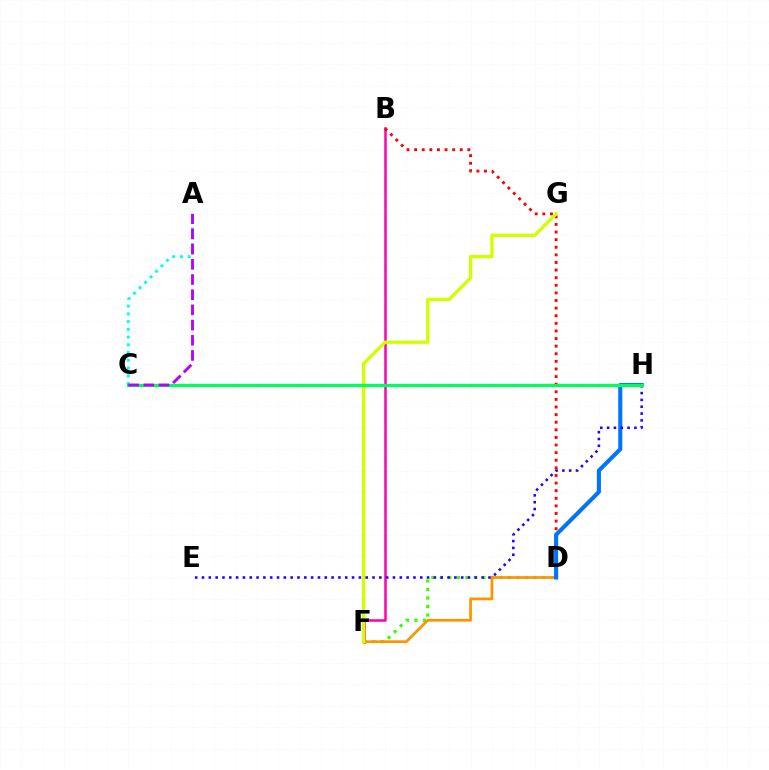{('B', 'F'): [{'color': '#ff00ac', 'line_style': 'solid', 'thickness': 1.8}], ('D', 'F'): [{'color': '#3dff00', 'line_style': 'dotted', 'thickness': 2.31}, {'color': '#ff9400', 'line_style': 'solid', 'thickness': 1.96}], ('B', 'D'): [{'color': '#ff0000', 'line_style': 'dotted', 'thickness': 2.07}], ('D', 'H'): [{'color': '#0074ff', 'line_style': 'solid', 'thickness': 2.94}], ('A', 'C'): [{'color': '#00fff6', 'line_style': 'dotted', 'thickness': 2.1}, {'color': '#b900ff', 'line_style': 'dashed', 'thickness': 2.06}], ('F', 'G'): [{'color': '#d1ff00', 'line_style': 'solid', 'thickness': 2.4}], ('E', 'H'): [{'color': '#2500ff', 'line_style': 'dotted', 'thickness': 1.85}], ('C', 'H'): [{'color': '#00ff5c', 'line_style': 'solid', 'thickness': 2.33}]}